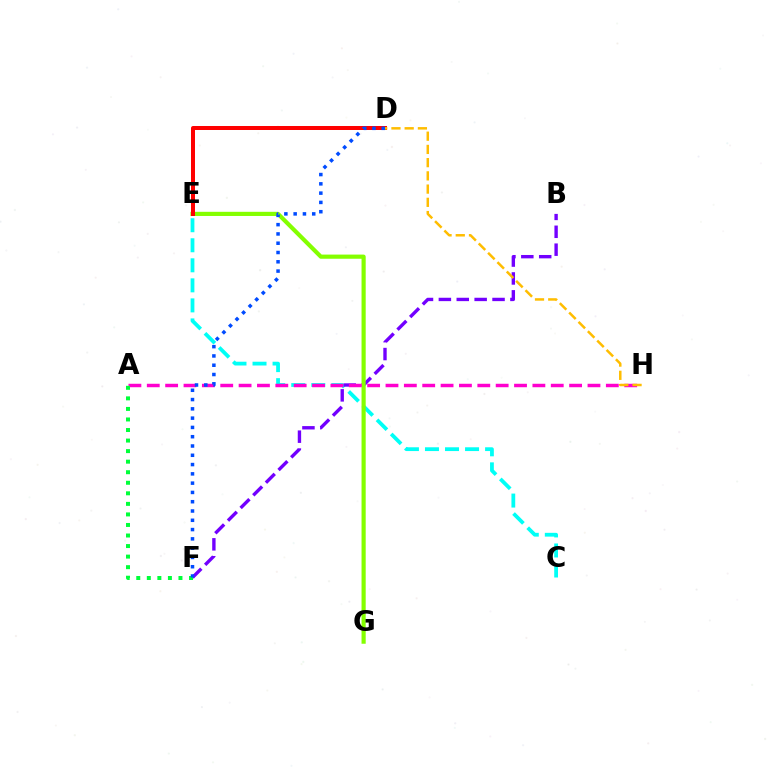{('C', 'E'): [{'color': '#00fff6', 'line_style': 'dashed', 'thickness': 2.72}], ('B', 'F'): [{'color': '#7200ff', 'line_style': 'dashed', 'thickness': 2.43}], ('E', 'G'): [{'color': '#84ff00', 'line_style': 'solid', 'thickness': 3.0}], ('A', 'H'): [{'color': '#ff00cf', 'line_style': 'dashed', 'thickness': 2.49}], ('D', 'E'): [{'color': '#ff0000', 'line_style': 'solid', 'thickness': 2.88}], ('A', 'F'): [{'color': '#00ff39', 'line_style': 'dotted', 'thickness': 2.87}], ('D', 'H'): [{'color': '#ffbd00', 'line_style': 'dashed', 'thickness': 1.8}], ('D', 'F'): [{'color': '#004bff', 'line_style': 'dotted', 'thickness': 2.52}]}